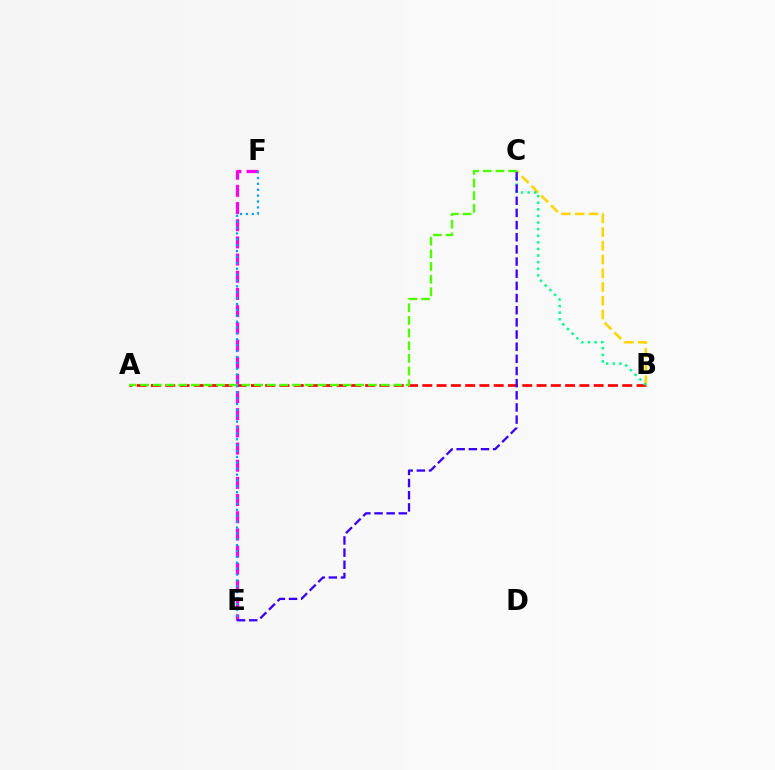{('A', 'B'): [{'color': '#ff0000', 'line_style': 'dashed', 'thickness': 1.94}], ('E', 'F'): [{'color': '#ff00ed', 'line_style': 'dashed', 'thickness': 2.33}, {'color': '#009eff', 'line_style': 'dotted', 'thickness': 1.6}], ('B', 'C'): [{'color': '#ffd500', 'line_style': 'dashed', 'thickness': 1.87}, {'color': '#00ff86', 'line_style': 'dotted', 'thickness': 1.79}], ('A', 'C'): [{'color': '#4fff00', 'line_style': 'dashed', 'thickness': 1.72}], ('C', 'E'): [{'color': '#3700ff', 'line_style': 'dashed', 'thickness': 1.65}]}